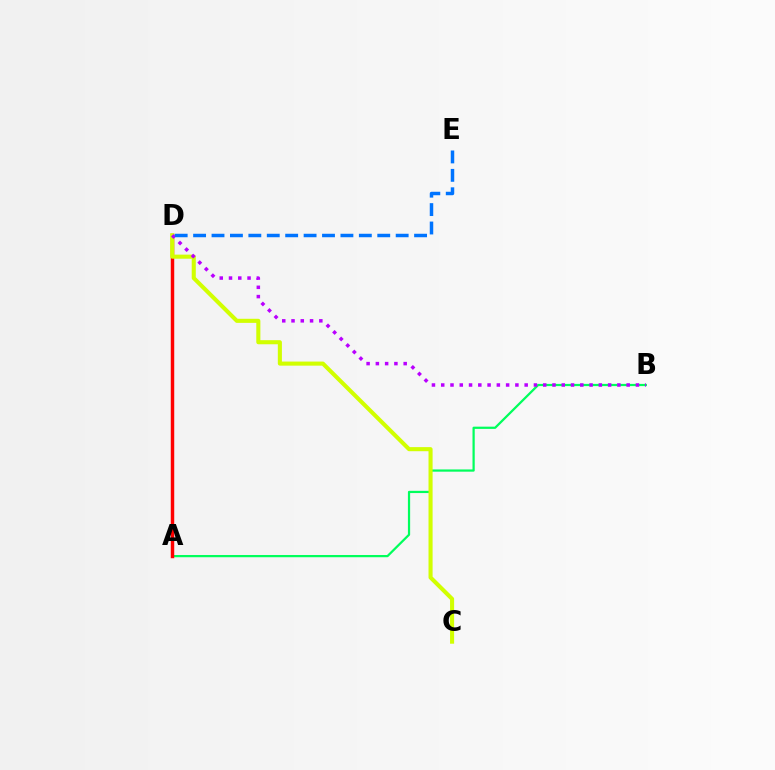{('A', 'B'): [{'color': '#00ff5c', 'line_style': 'solid', 'thickness': 1.61}], ('A', 'D'): [{'color': '#ff0000', 'line_style': 'solid', 'thickness': 2.49}], ('C', 'D'): [{'color': '#d1ff00', 'line_style': 'solid', 'thickness': 2.94}], ('B', 'D'): [{'color': '#b900ff', 'line_style': 'dotted', 'thickness': 2.52}], ('D', 'E'): [{'color': '#0074ff', 'line_style': 'dashed', 'thickness': 2.5}]}